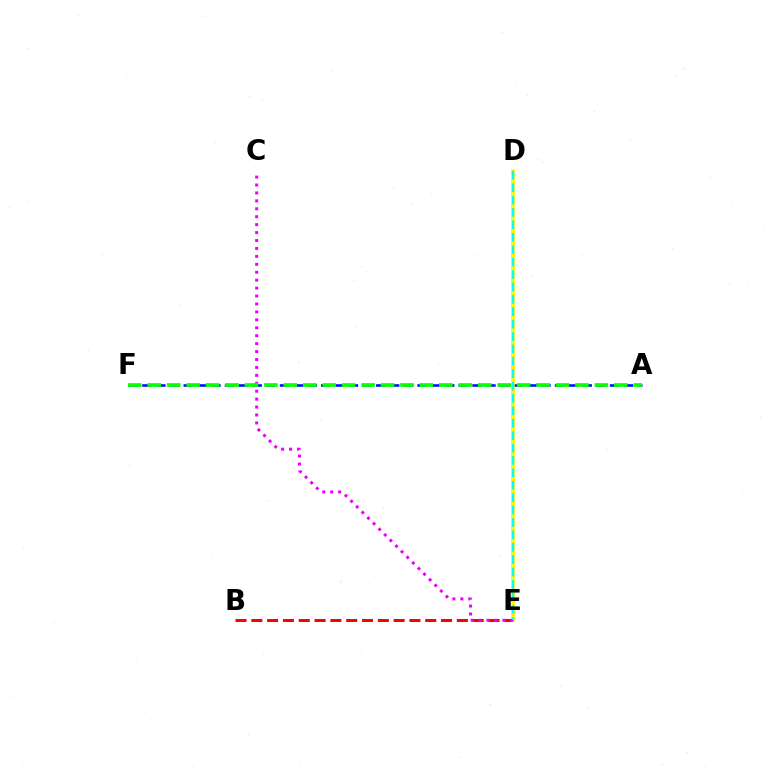{('B', 'E'): [{'color': '#ff0000', 'line_style': 'dashed', 'thickness': 2.15}], ('A', 'F'): [{'color': '#0010ff', 'line_style': 'dashed', 'thickness': 1.87}, {'color': '#08ff00', 'line_style': 'dashed', 'thickness': 2.64}], ('D', 'E'): [{'color': '#fcf500', 'line_style': 'solid', 'thickness': 2.57}, {'color': '#00fff6', 'line_style': 'dashed', 'thickness': 1.68}], ('C', 'E'): [{'color': '#ee00ff', 'line_style': 'dotted', 'thickness': 2.15}]}